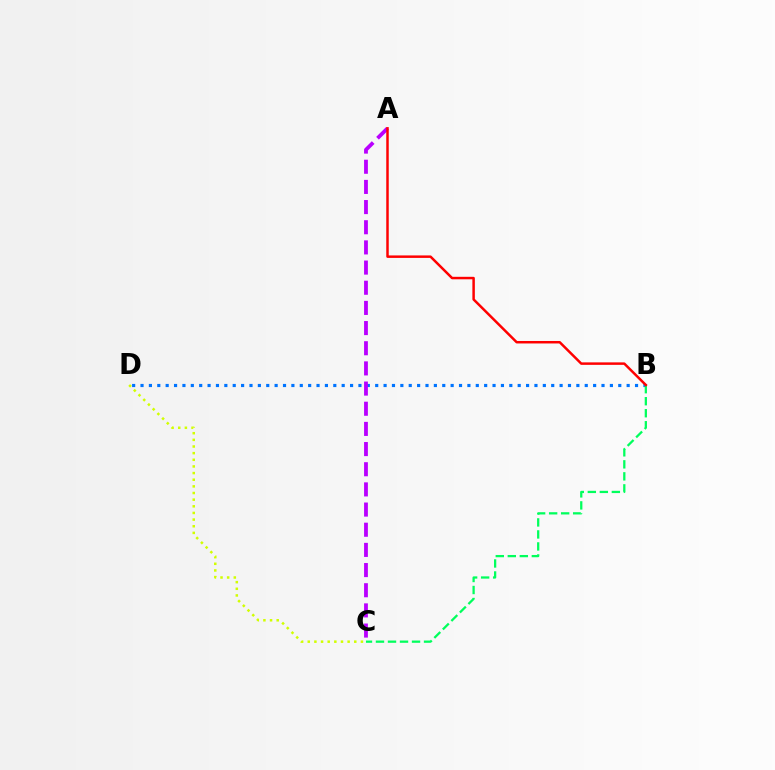{('B', 'D'): [{'color': '#0074ff', 'line_style': 'dotted', 'thickness': 2.28}], ('B', 'C'): [{'color': '#00ff5c', 'line_style': 'dashed', 'thickness': 1.63}], ('A', 'C'): [{'color': '#b900ff', 'line_style': 'dashed', 'thickness': 2.74}], ('A', 'B'): [{'color': '#ff0000', 'line_style': 'solid', 'thickness': 1.79}], ('C', 'D'): [{'color': '#d1ff00', 'line_style': 'dotted', 'thickness': 1.81}]}